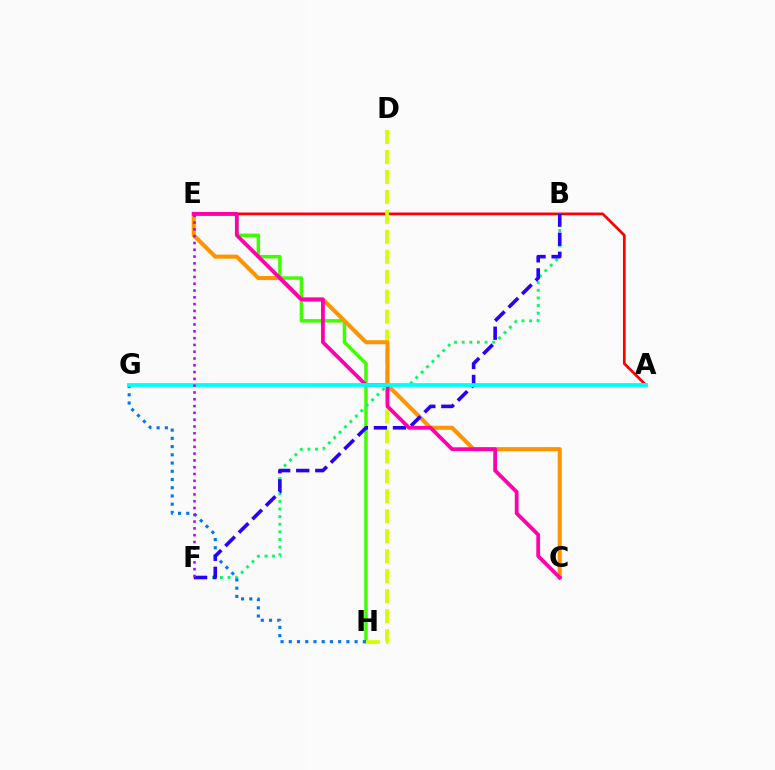{('E', 'H'): [{'color': '#3dff00', 'line_style': 'solid', 'thickness': 2.49}], ('A', 'E'): [{'color': '#ff0000', 'line_style': 'solid', 'thickness': 1.97}], ('B', 'F'): [{'color': '#00ff5c', 'line_style': 'dotted', 'thickness': 2.07}, {'color': '#2500ff', 'line_style': 'dashed', 'thickness': 2.59}], ('G', 'H'): [{'color': '#0074ff', 'line_style': 'dotted', 'thickness': 2.24}], ('D', 'H'): [{'color': '#d1ff00', 'line_style': 'dashed', 'thickness': 2.71}], ('C', 'E'): [{'color': '#ff9400', 'line_style': 'solid', 'thickness': 2.92}, {'color': '#ff00ac', 'line_style': 'solid', 'thickness': 2.72}], ('A', 'G'): [{'color': '#00fff6', 'line_style': 'solid', 'thickness': 2.72}], ('E', 'F'): [{'color': '#b900ff', 'line_style': 'dotted', 'thickness': 1.85}]}